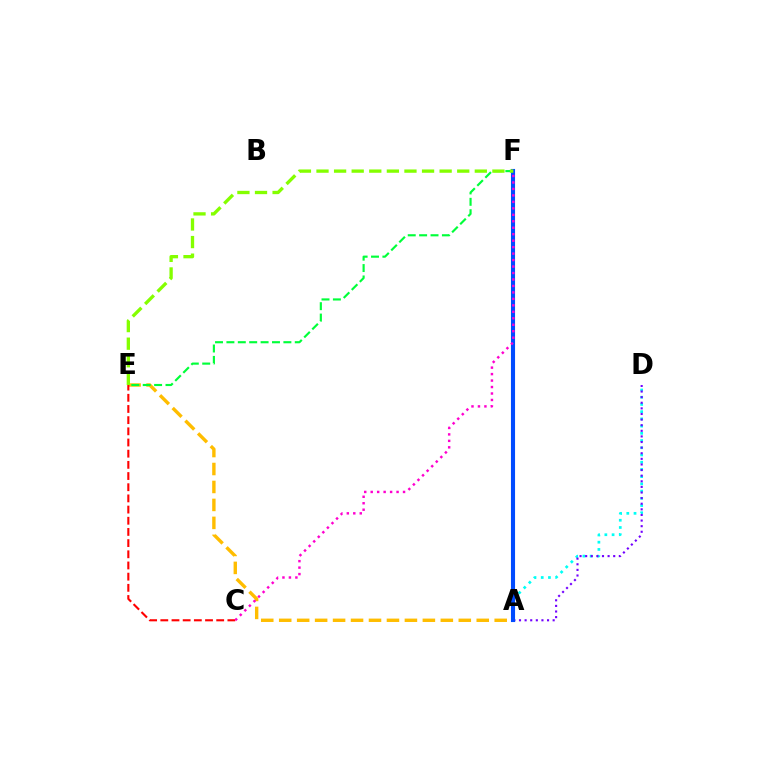{('A', 'D'): [{'color': '#00fff6', 'line_style': 'dotted', 'thickness': 1.96}, {'color': '#7200ff', 'line_style': 'dotted', 'thickness': 1.52}], ('A', 'E'): [{'color': '#ffbd00', 'line_style': 'dashed', 'thickness': 2.44}], ('E', 'F'): [{'color': '#00ff39', 'line_style': 'dashed', 'thickness': 1.55}, {'color': '#84ff00', 'line_style': 'dashed', 'thickness': 2.39}], ('C', 'E'): [{'color': '#ff0000', 'line_style': 'dashed', 'thickness': 1.52}], ('A', 'F'): [{'color': '#004bff', 'line_style': 'solid', 'thickness': 2.95}], ('C', 'F'): [{'color': '#ff00cf', 'line_style': 'dotted', 'thickness': 1.76}]}